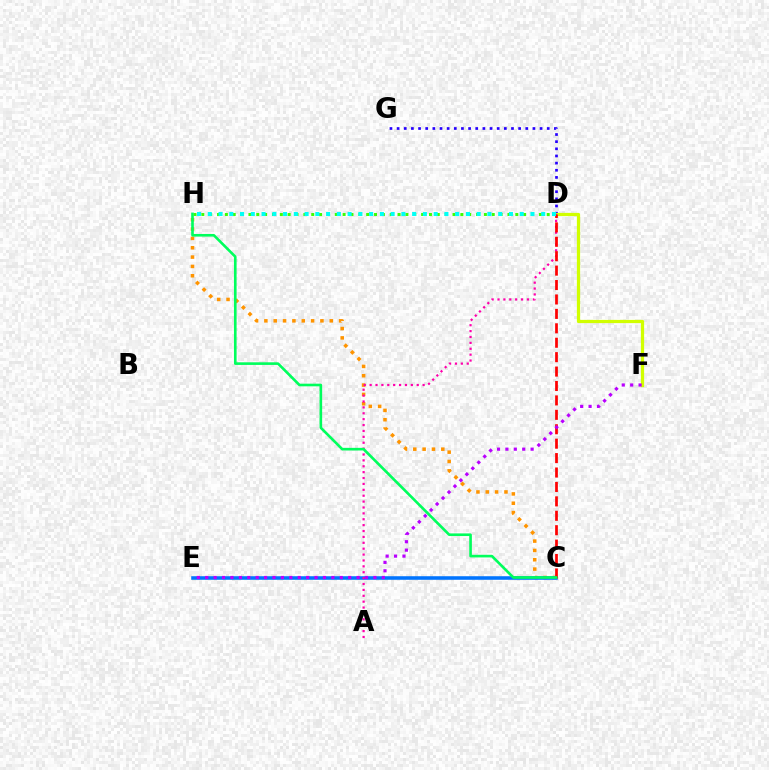{('D', 'H'): [{'color': '#3dff00', 'line_style': 'dotted', 'thickness': 2.13}, {'color': '#00fff6', 'line_style': 'dotted', 'thickness': 2.92}], ('D', 'G'): [{'color': '#2500ff', 'line_style': 'dotted', 'thickness': 1.94}], ('D', 'F'): [{'color': '#d1ff00', 'line_style': 'solid', 'thickness': 2.33}], ('C', 'H'): [{'color': '#ff9400', 'line_style': 'dotted', 'thickness': 2.54}, {'color': '#00ff5c', 'line_style': 'solid', 'thickness': 1.89}], ('C', 'E'): [{'color': '#0074ff', 'line_style': 'solid', 'thickness': 2.56}], ('A', 'D'): [{'color': '#ff00ac', 'line_style': 'dotted', 'thickness': 1.6}], ('C', 'D'): [{'color': '#ff0000', 'line_style': 'dashed', 'thickness': 1.96}], ('E', 'F'): [{'color': '#b900ff', 'line_style': 'dotted', 'thickness': 2.28}]}